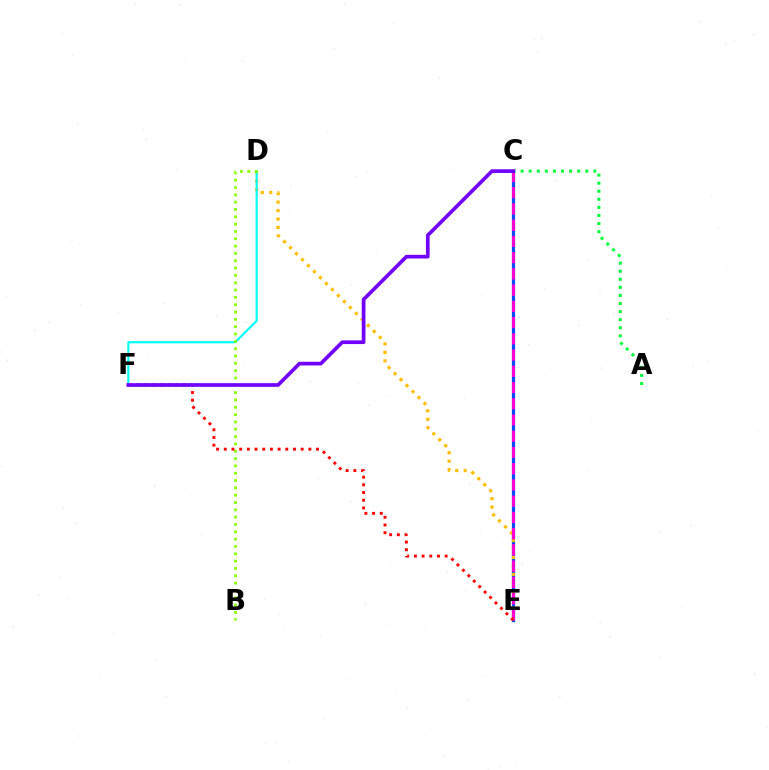{('C', 'E'): [{'color': '#004bff', 'line_style': 'solid', 'thickness': 2.31}, {'color': '#ff00cf', 'line_style': 'dashed', 'thickness': 2.21}], ('D', 'E'): [{'color': '#ffbd00', 'line_style': 'dotted', 'thickness': 2.3}], ('A', 'C'): [{'color': '#00ff39', 'line_style': 'dotted', 'thickness': 2.19}], ('D', 'F'): [{'color': '#00fff6', 'line_style': 'solid', 'thickness': 1.54}], ('B', 'D'): [{'color': '#84ff00', 'line_style': 'dotted', 'thickness': 1.99}], ('E', 'F'): [{'color': '#ff0000', 'line_style': 'dotted', 'thickness': 2.09}], ('C', 'F'): [{'color': '#7200ff', 'line_style': 'solid', 'thickness': 2.65}]}